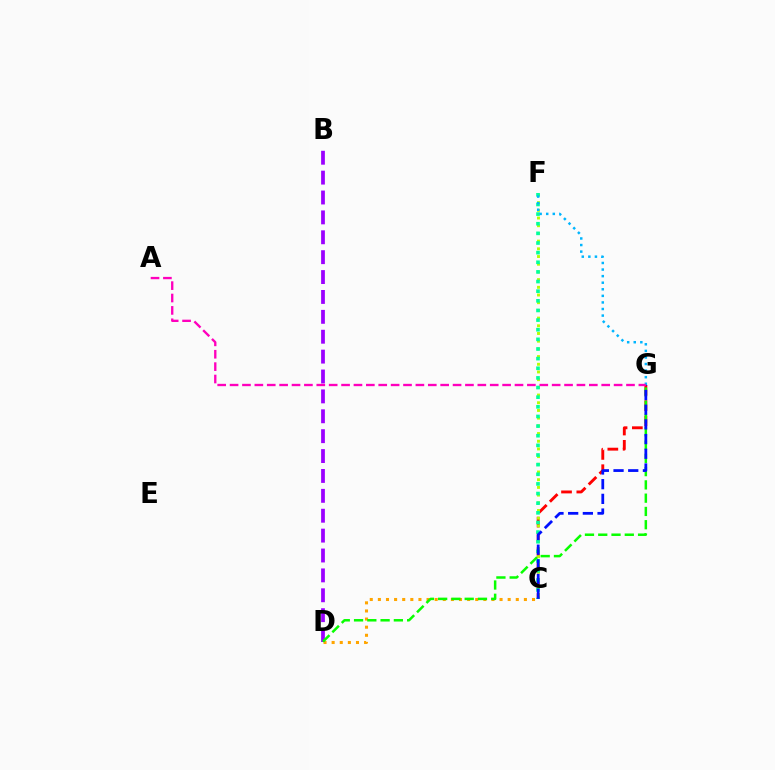{('C', 'D'): [{'color': '#ffa500', 'line_style': 'dotted', 'thickness': 2.2}], ('B', 'D'): [{'color': '#9b00ff', 'line_style': 'dashed', 'thickness': 2.7}], ('C', 'G'): [{'color': '#ff0000', 'line_style': 'dashed', 'thickness': 2.08}, {'color': '#0010ff', 'line_style': 'dashed', 'thickness': 2.0}], ('C', 'F'): [{'color': '#b3ff00', 'line_style': 'dotted', 'thickness': 2.09}, {'color': '#00ff9d', 'line_style': 'dotted', 'thickness': 2.62}], ('D', 'G'): [{'color': '#08ff00', 'line_style': 'dashed', 'thickness': 1.8}], ('F', 'G'): [{'color': '#00b5ff', 'line_style': 'dotted', 'thickness': 1.79}], ('A', 'G'): [{'color': '#ff00bd', 'line_style': 'dashed', 'thickness': 1.68}]}